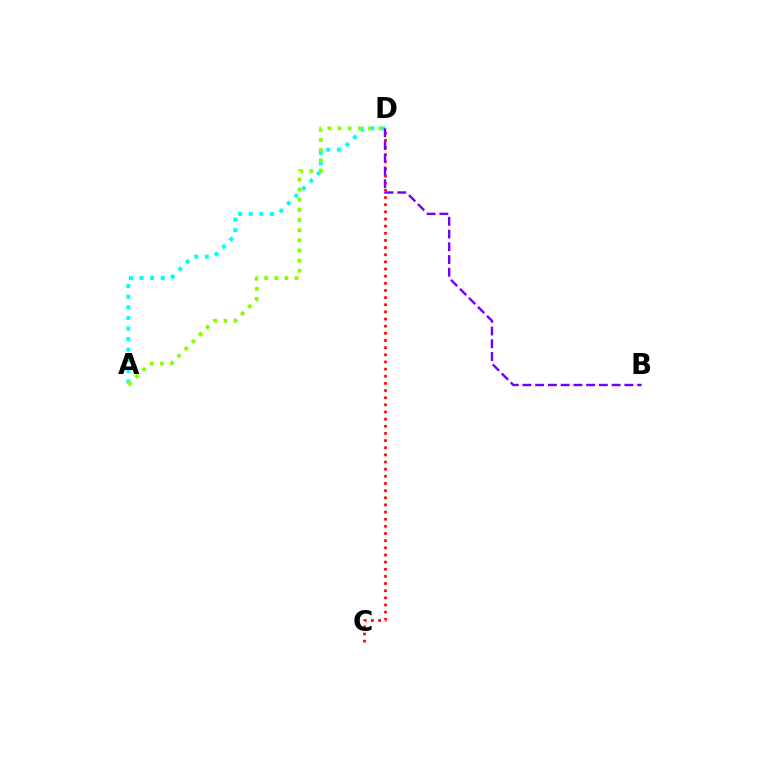{('C', 'D'): [{'color': '#ff0000', 'line_style': 'dotted', 'thickness': 1.94}], ('A', 'D'): [{'color': '#00fff6', 'line_style': 'dotted', 'thickness': 2.88}, {'color': '#84ff00', 'line_style': 'dotted', 'thickness': 2.76}], ('B', 'D'): [{'color': '#7200ff', 'line_style': 'dashed', 'thickness': 1.73}]}